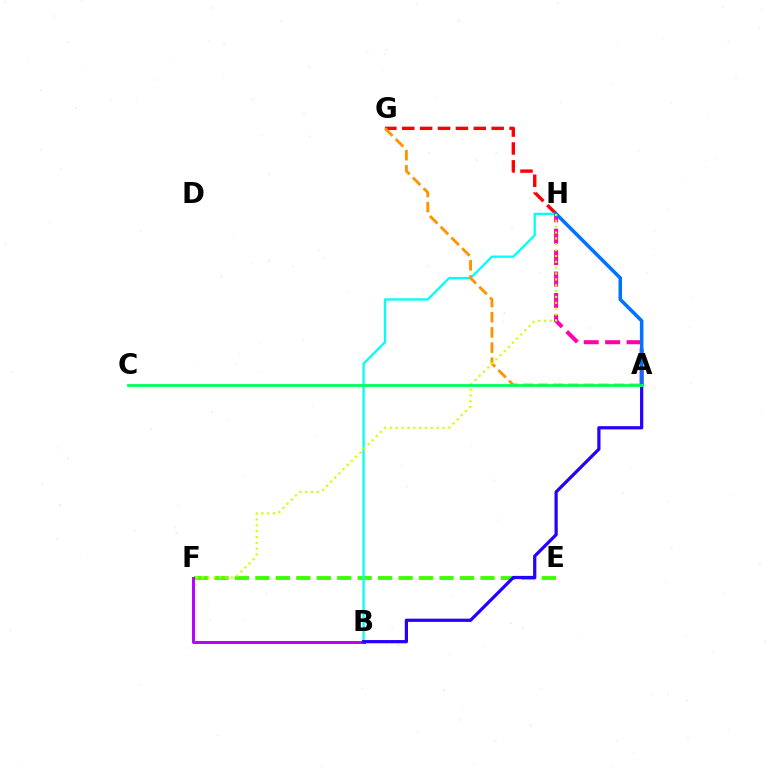{('E', 'F'): [{'color': '#3dff00', 'line_style': 'dashed', 'thickness': 2.78}], ('A', 'H'): [{'color': '#ff00ac', 'line_style': 'dashed', 'thickness': 2.91}, {'color': '#0074ff', 'line_style': 'solid', 'thickness': 2.55}], ('G', 'H'): [{'color': '#ff0000', 'line_style': 'dashed', 'thickness': 2.43}], ('B', 'H'): [{'color': '#00fff6', 'line_style': 'solid', 'thickness': 1.65}], ('B', 'F'): [{'color': '#b900ff', 'line_style': 'solid', 'thickness': 2.13}], ('A', 'B'): [{'color': '#2500ff', 'line_style': 'solid', 'thickness': 2.32}], ('A', 'G'): [{'color': '#ff9400', 'line_style': 'dashed', 'thickness': 2.06}], ('F', 'H'): [{'color': '#d1ff00', 'line_style': 'dotted', 'thickness': 1.59}], ('A', 'C'): [{'color': '#00ff5c', 'line_style': 'solid', 'thickness': 2.01}]}